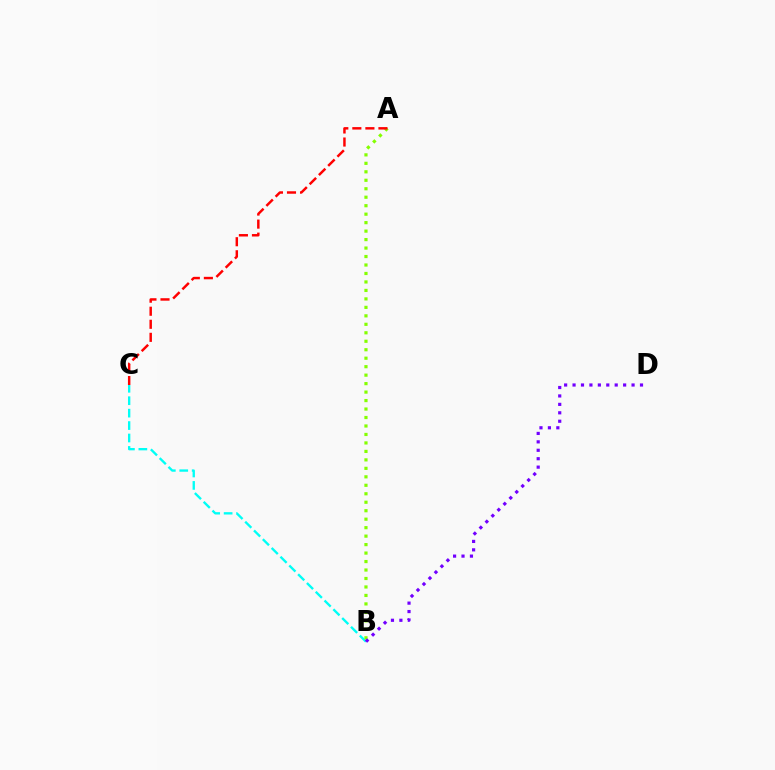{('B', 'C'): [{'color': '#00fff6', 'line_style': 'dashed', 'thickness': 1.69}], ('A', 'B'): [{'color': '#84ff00', 'line_style': 'dotted', 'thickness': 2.3}], ('A', 'C'): [{'color': '#ff0000', 'line_style': 'dashed', 'thickness': 1.77}], ('B', 'D'): [{'color': '#7200ff', 'line_style': 'dotted', 'thickness': 2.29}]}